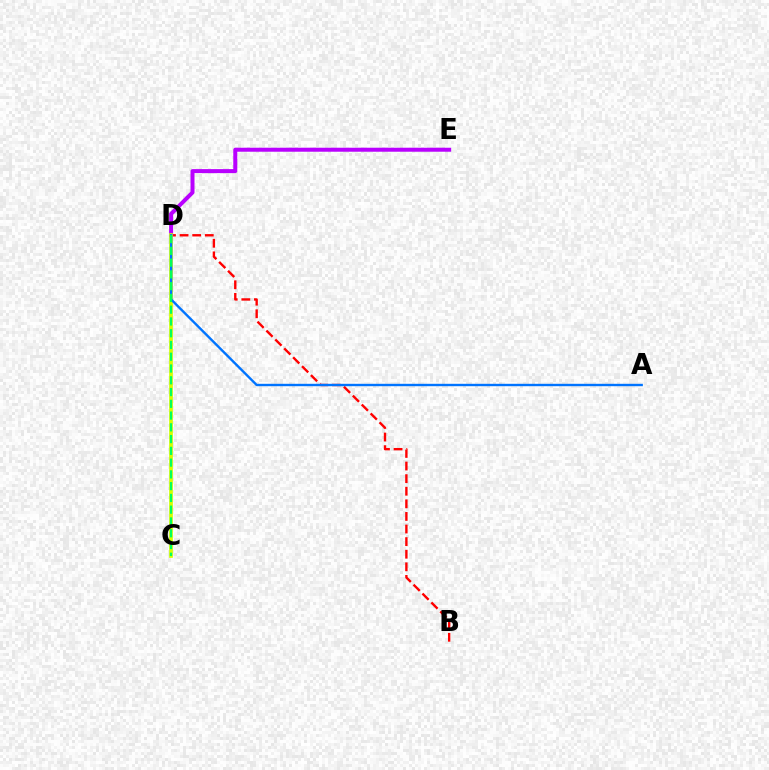{('B', 'D'): [{'color': '#ff0000', 'line_style': 'dashed', 'thickness': 1.71}], ('D', 'E'): [{'color': '#b900ff', 'line_style': 'solid', 'thickness': 2.88}], ('C', 'D'): [{'color': '#d1ff00', 'line_style': 'solid', 'thickness': 2.65}, {'color': '#00ff5c', 'line_style': 'dashed', 'thickness': 1.6}], ('A', 'D'): [{'color': '#0074ff', 'line_style': 'solid', 'thickness': 1.72}]}